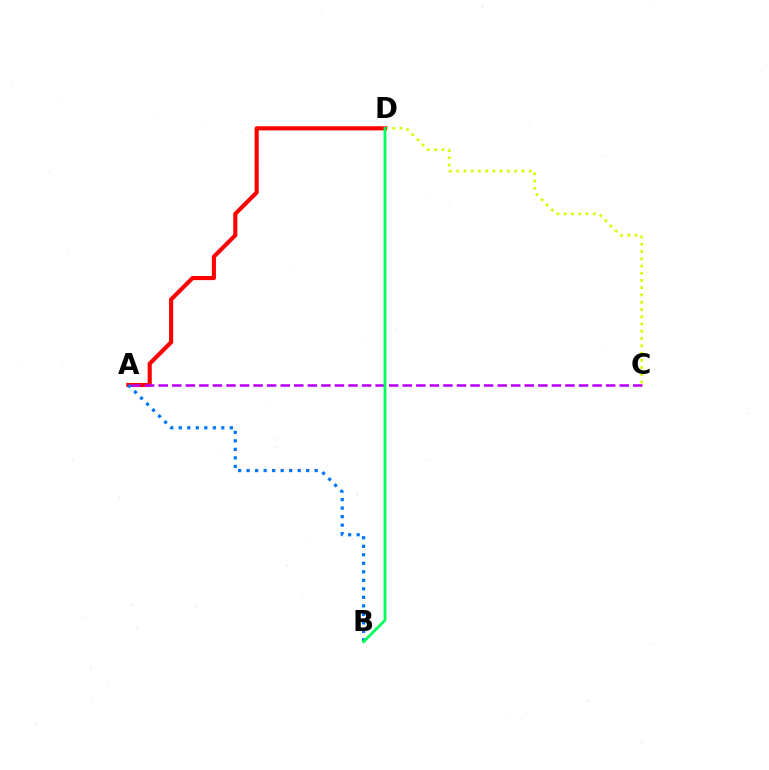{('C', 'D'): [{'color': '#d1ff00', 'line_style': 'dotted', 'thickness': 1.97}], ('A', 'D'): [{'color': '#ff0000', 'line_style': 'solid', 'thickness': 2.96}], ('A', 'B'): [{'color': '#0074ff', 'line_style': 'dotted', 'thickness': 2.31}], ('A', 'C'): [{'color': '#b900ff', 'line_style': 'dashed', 'thickness': 1.84}], ('B', 'D'): [{'color': '#00ff5c', 'line_style': 'solid', 'thickness': 2.03}]}